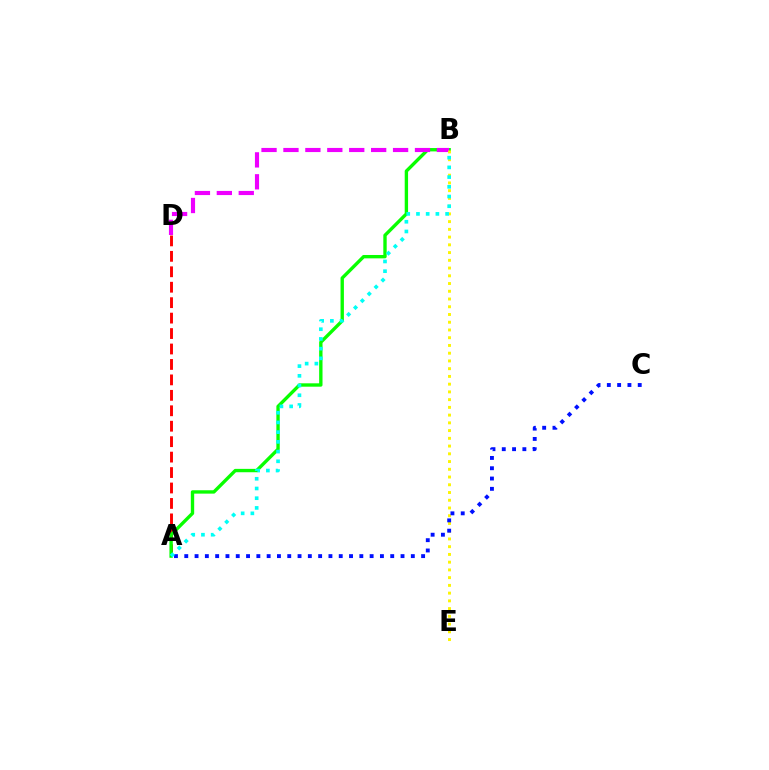{('A', 'D'): [{'color': '#ff0000', 'line_style': 'dashed', 'thickness': 2.1}], ('A', 'B'): [{'color': '#08ff00', 'line_style': 'solid', 'thickness': 2.42}, {'color': '#00fff6', 'line_style': 'dotted', 'thickness': 2.64}], ('B', 'D'): [{'color': '#ee00ff', 'line_style': 'dashed', 'thickness': 2.98}], ('B', 'E'): [{'color': '#fcf500', 'line_style': 'dotted', 'thickness': 2.1}], ('A', 'C'): [{'color': '#0010ff', 'line_style': 'dotted', 'thickness': 2.8}]}